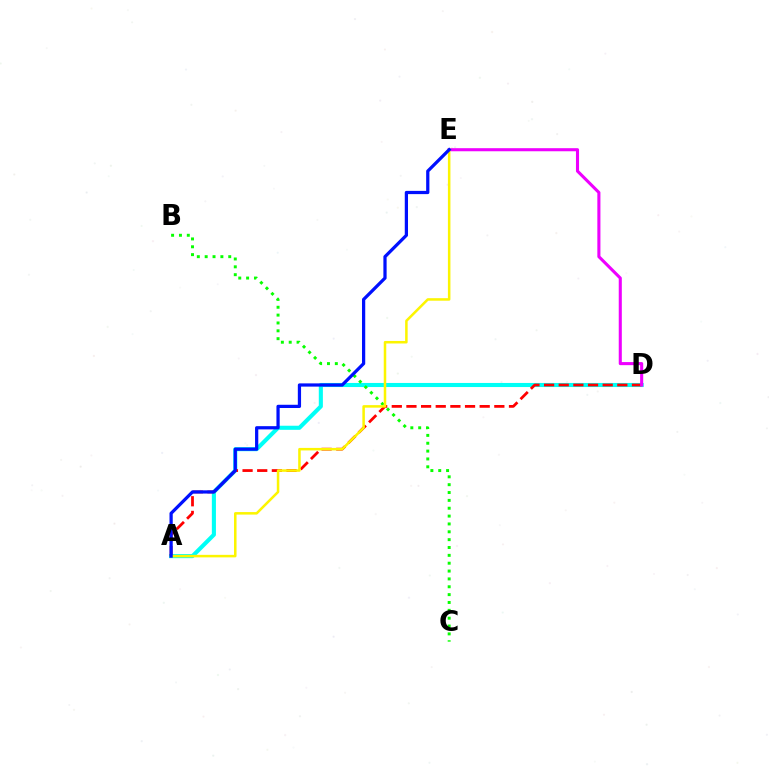{('A', 'D'): [{'color': '#00fff6', 'line_style': 'solid', 'thickness': 2.94}, {'color': '#ff0000', 'line_style': 'dashed', 'thickness': 1.99}], ('B', 'C'): [{'color': '#08ff00', 'line_style': 'dotted', 'thickness': 2.13}], ('D', 'E'): [{'color': '#ee00ff', 'line_style': 'solid', 'thickness': 2.22}], ('A', 'E'): [{'color': '#fcf500', 'line_style': 'solid', 'thickness': 1.82}, {'color': '#0010ff', 'line_style': 'solid', 'thickness': 2.33}]}